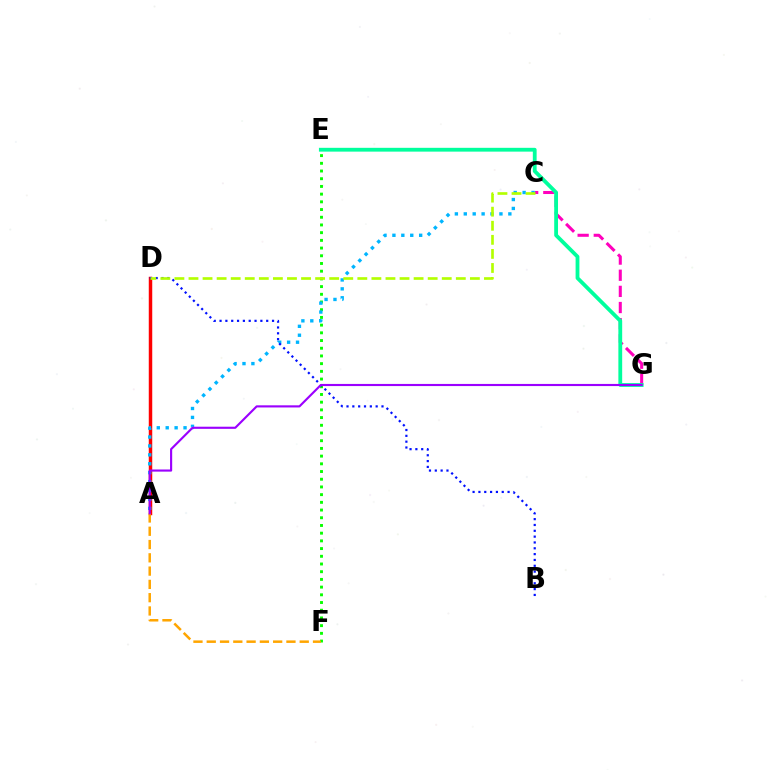{('E', 'F'): [{'color': '#08ff00', 'line_style': 'dotted', 'thickness': 2.09}], ('C', 'G'): [{'color': '#ff00bd', 'line_style': 'dashed', 'thickness': 2.19}], ('E', 'G'): [{'color': '#00ff9d', 'line_style': 'solid', 'thickness': 2.74}], ('A', 'D'): [{'color': '#ff0000', 'line_style': 'solid', 'thickness': 2.5}], ('A', 'C'): [{'color': '#00b5ff', 'line_style': 'dotted', 'thickness': 2.42}], ('A', 'F'): [{'color': '#ffa500', 'line_style': 'dashed', 'thickness': 1.8}], ('B', 'D'): [{'color': '#0010ff', 'line_style': 'dotted', 'thickness': 1.58}], ('A', 'G'): [{'color': '#9b00ff', 'line_style': 'solid', 'thickness': 1.54}], ('C', 'D'): [{'color': '#b3ff00', 'line_style': 'dashed', 'thickness': 1.91}]}